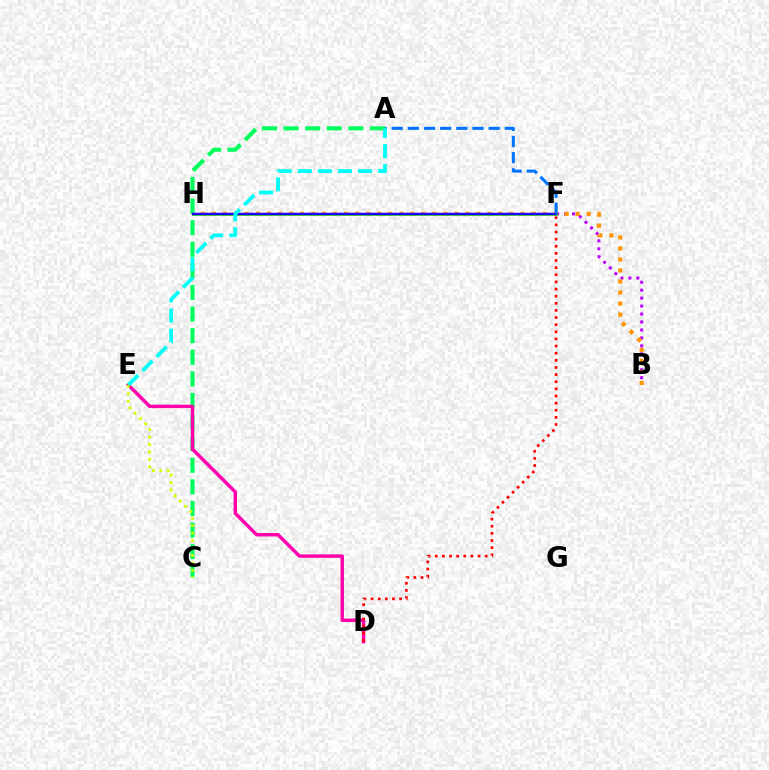{('B', 'F'): [{'color': '#b900ff', 'line_style': 'dotted', 'thickness': 2.16}], ('B', 'H'): [{'color': '#ff9400', 'line_style': 'dotted', 'thickness': 3.0}], ('A', 'C'): [{'color': '#00ff5c', 'line_style': 'dashed', 'thickness': 2.93}], ('F', 'H'): [{'color': '#3dff00', 'line_style': 'solid', 'thickness': 2.09}, {'color': '#2500ff', 'line_style': 'solid', 'thickness': 1.79}], ('A', 'F'): [{'color': '#0074ff', 'line_style': 'dashed', 'thickness': 2.2}], ('D', 'E'): [{'color': '#ff00ac', 'line_style': 'solid', 'thickness': 2.48}], ('D', 'F'): [{'color': '#ff0000', 'line_style': 'dotted', 'thickness': 1.94}], ('A', 'E'): [{'color': '#00fff6', 'line_style': 'dashed', 'thickness': 2.72}], ('C', 'E'): [{'color': '#d1ff00', 'line_style': 'dotted', 'thickness': 2.02}]}